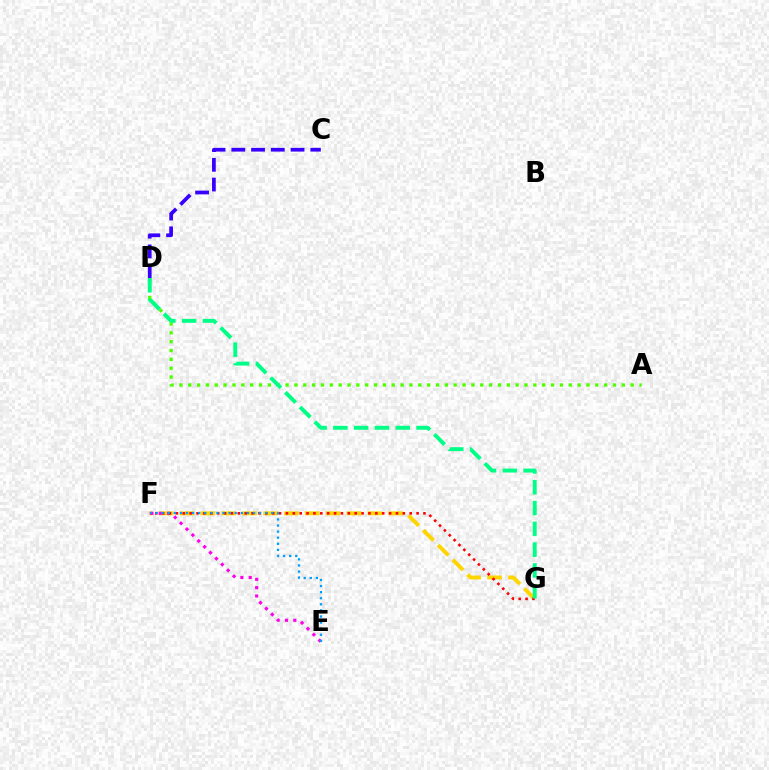{('F', 'G'): [{'color': '#ffd500', 'line_style': 'dashed', 'thickness': 2.84}, {'color': '#ff0000', 'line_style': 'dotted', 'thickness': 1.87}], ('E', 'F'): [{'color': '#ff00ed', 'line_style': 'dotted', 'thickness': 2.26}, {'color': '#009eff', 'line_style': 'dotted', 'thickness': 1.65}], ('A', 'D'): [{'color': '#4fff00', 'line_style': 'dotted', 'thickness': 2.4}], ('D', 'G'): [{'color': '#00ff86', 'line_style': 'dashed', 'thickness': 2.83}], ('C', 'D'): [{'color': '#3700ff', 'line_style': 'dashed', 'thickness': 2.68}]}